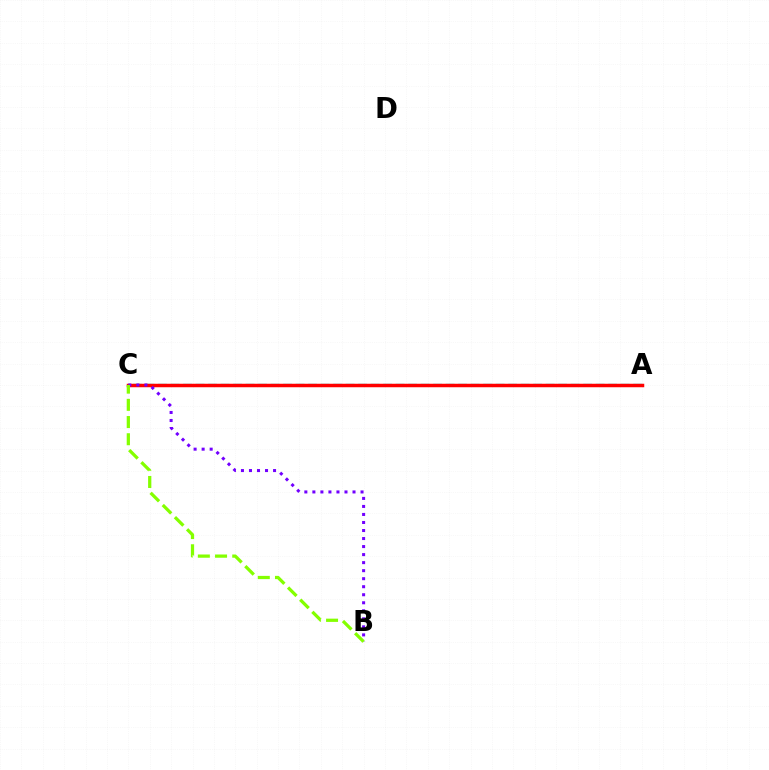{('A', 'C'): [{'color': '#00fff6', 'line_style': 'dashed', 'thickness': 1.7}, {'color': '#ff0000', 'line_style': 'solid', 'thickness': 2.52}], ('B', 'C'): [{'color': '#7200ff', 'line_style': 'dotted', 'thickness': 2.18}, {'color': '#84ff00', 'line_style': 'dashed', 'thickness': 2.34}]}